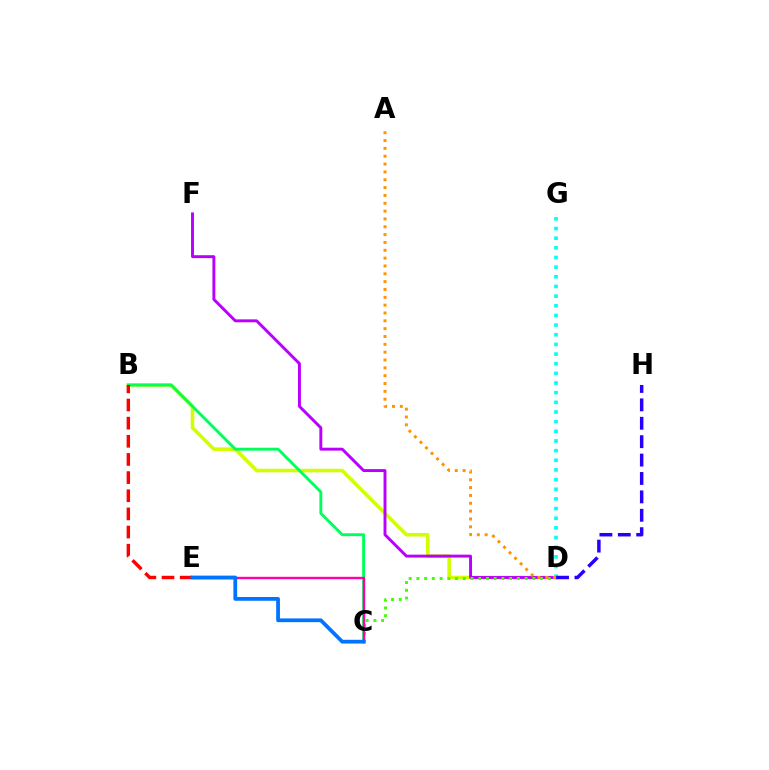{('B', 'D'): [{'color': '#d1ff00', 'line_style': 'solid', 'thickness': 2.56}], ('D', 'F'): [{'color': '#b900ff', 'line_style': 'solid', 'thickness': 2.11}], ('B', 'C'): [{'color': '#00ff5c', 'line_style': 'solid', 'thickness': 2.08}], ('B', 'E'): [{'color': '#ff0000', 'line_style': 'dashed', 'thickness': 2.47}], ('C', 'D'): [{'color': '#3dff00', 'line_style': 'dotted', 'thickness': 2.1}], ('C', 'E'): [{'color': '#ff00ac', 'line_style': 'solid', 'thickness': 1.73}, {'color': '#0074ff', 'line_style': 'solid', 'thickness': 2.71}], ('D', 'G'): [{'color': '#00fff6', 'line_style': 'dotted', 'thickness': 2.62}], ('A', 'D'): [{'color': '#ff9400', 'line_style': 'dotted', 'thickness': 2.13}], ('D', 'H'): [{'color': '#2500ff', 'line_style': 'dashed', 'thickness': 2.5}]}